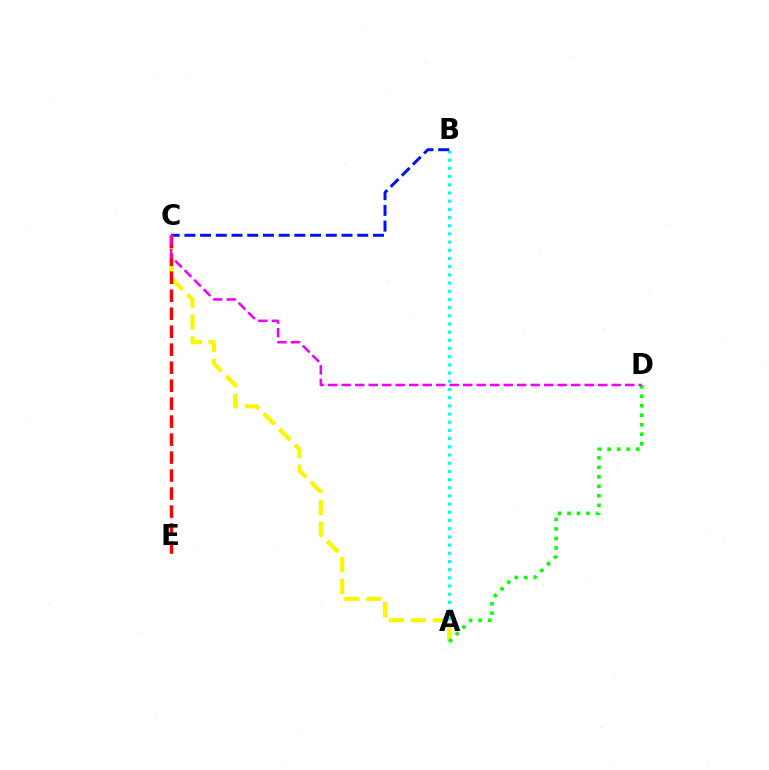{('A', 'B'): [{'color': '#00fff6', 'line_style': 'dotted', 'thickness': 2.22}], ('B', 'C'): [{'color': '#0010ff', 'line_style': 'dashed', 'thickness': 2.14}], ('A', 'C'): [{'color': '#fcf500', 'line_style': 'dashed', 'thickness': 2.99}], ('A', 'D'): [{'color': '#08ff00', 'line_style': 'dotted', 'thickness': 2.58}], ('C', 'E'): [{'color': '#ff0000', 'line_style': 'dashed', 'thickness': 2.44}], ('C', 'D'): [{'color': '#ee00ff', 'line_style': 'dashed', 'thickness': 1.83}]}